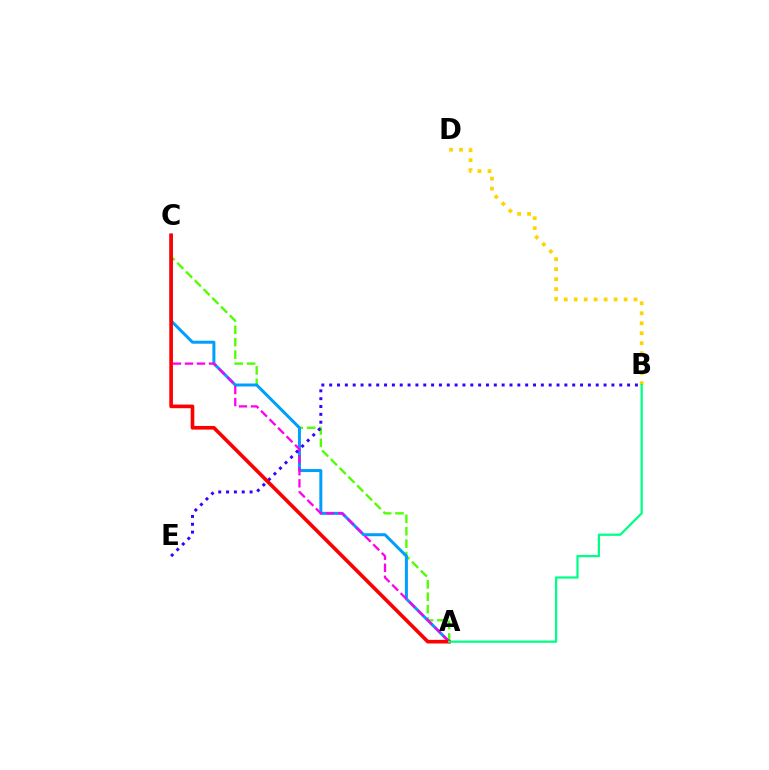{('A', 'C'): [{'color': '#4fff00', 'line_style': 'dashed', 'thickness': 1.68}, {'color': '#009eff', 'line_style': 'solid', 'thickness': 2.15}, {'color': '#ff00ed', 'line_style': 'dashed', 'thickness': 1.64}, {'color': '#ff0000', 'line_style': 'solid', 'thickness': 2.62}], ('B', 'E'): [{'color': '#3700ff', 'line_style': 'dotted', 'thickness': 2.13}], ('B', 'D'): [{'color': '#ffd500', 'line_style': 'dotted', 'thickness': 2.71}], ('A', 'B'): [{'color': '#00ff86', 'line_style': 'solid', 'thickness': 1.62}]}